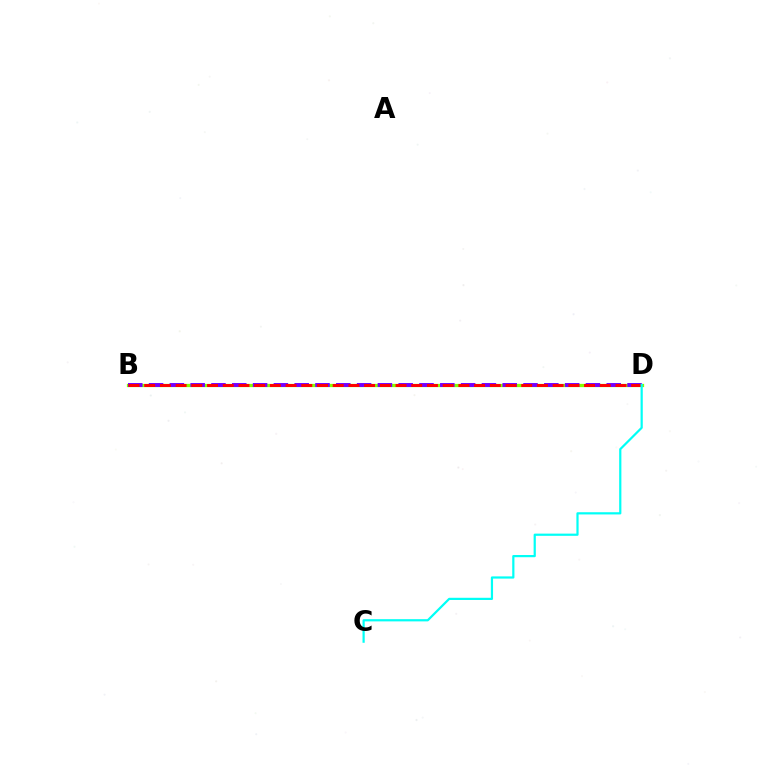{('B', 'D'): [{'color': '#84ff00', 'line_style': 'solid', 'thickness': 2.36}, {'color': '#7200ff', 'line_style': 'dashed', 'thickness': 2.83}, {'color': '#ff0000', 'line_style': 'dashed', 'thickness': 2.13}], ('C', 'D'): [{'color': '#00fff6', 'line_style': 'solid', 'thickness': 1.59}]}